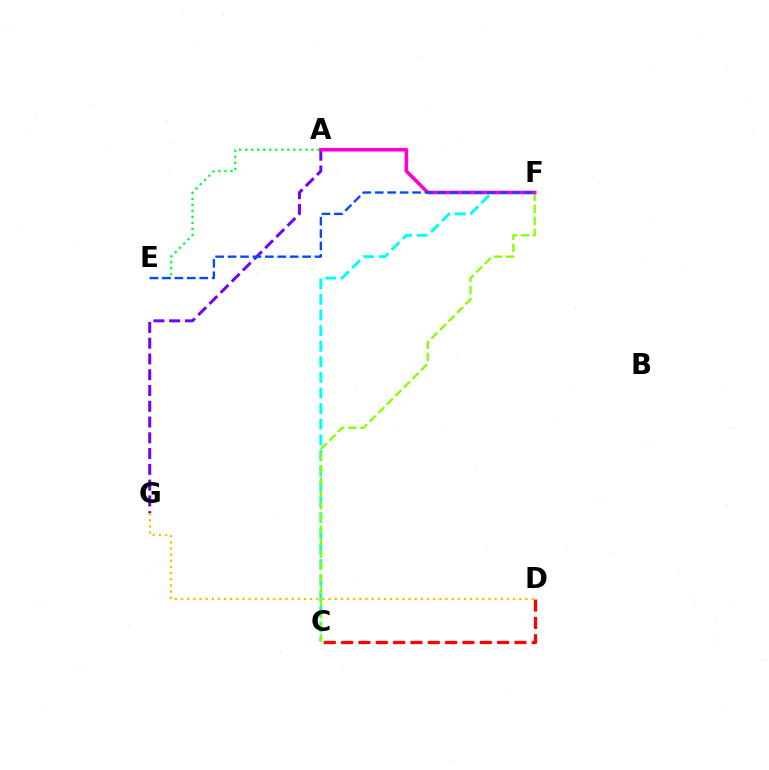{('C', 'F'): [{'color': '#00fff6', 'line_style': 'dashed', 'thickness': 2.12}, {'color': '#84ff00', 'line_style': 'dashed', 'thickness': 1.64}], ('A', 'G'): [{'color': '#7200ff', 'line_style': 'dashed', 'thickness': 2.14}], ('D', 'G'): [{'color': '#ffbd00', 'line_style': 'dotted', 'thickness': 1.67}], ('C', 'D'): [{'color': '#ff0000', 'line_style': 'dashed', 'thickness': 2.35}], ('A', 'F'): [{'color': '#ff00cf', 'line_style': 'solid', 'thickness': 2.6}], ('A', 'E'): [{'color': '#00ff39', 'line_style': 'dotted', 'thickness': 1.64}], ('E', 'F'): [{'color': '#004bff', 'line_style': 'dashed', 'thickness': 1.69}]}